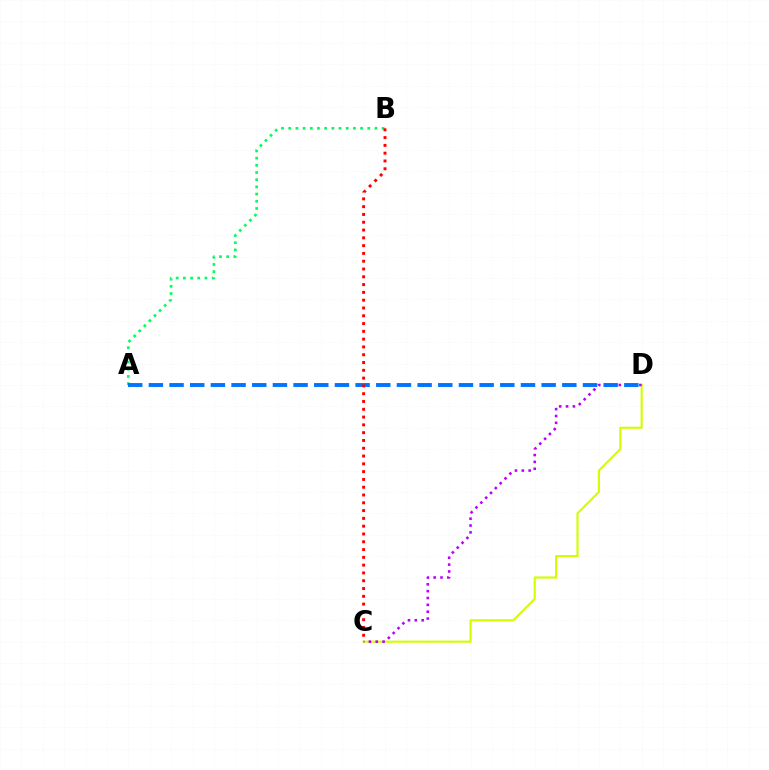{('C', 'D'): [{'color': '#d1ff00', 'line_style': 'solid', 'thickness': 1.54}, {'color': '#b900ff', 'line_style': 'dotted', 'thickness': 1.86}], ('A', 'B'): [{'color': '#00ff5c', 'line_style': 'dotted', 'thickness': 1.95}], ('A', 'D'): [{'color': '#0074ff', 'line_style': 'dashed', 'thickness': 2.81}], ('B', 'C'): [{'color': '#ff0000', 'line_style': 'dotted', 'thickness': 2.12}]}